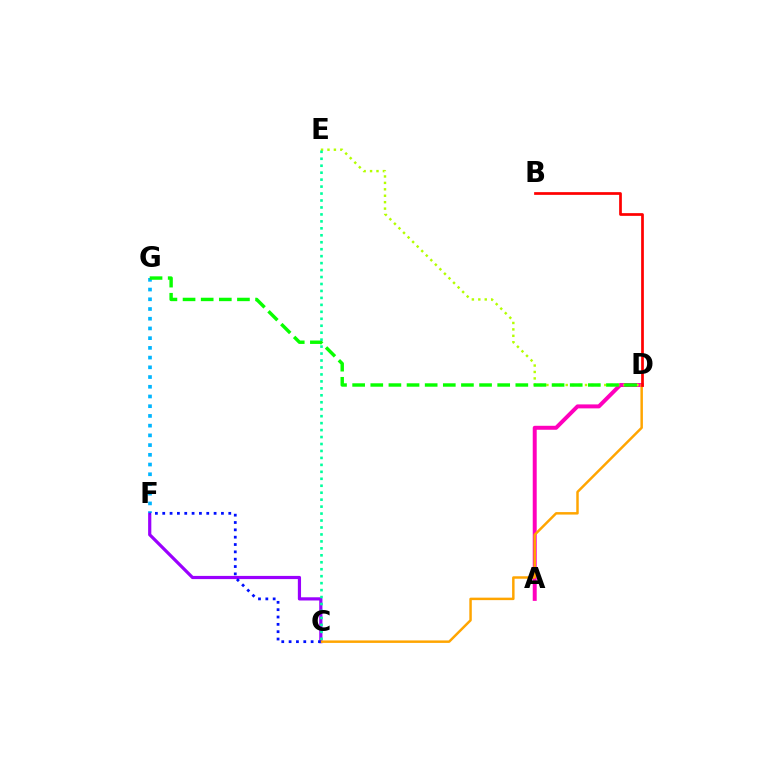{('A', 'D'): [{'color': '#ff00bd', 'line_style': 'solid', 'thickness': 2.86}], ('D', 'E'): [{'color': '#b3ff00', 'line_style': 'dotted', 'thickness': 1.75}], ('C', 'F'): [{'color': '#9b00ff', 'line_style': 'solid', 'thickness': 2.3}, {'color': '#0010ff', 'line_style': 'dotted', 'thickness': 1.99}], ('C', 'D'): [{'color': '#ffa500', 'line_style': 'solid', 'thickness': 1.78}], ('F', 'G'): [{'color': '#00b5ff', 'line_style': 'dotted', 'thickness': 2.64}], ('D', 'G'): [{'color': '#08ff00', 'line_style': 'dashed', 'thickness': 2.46}], ('C', 'E'): [{'color': '#00ff9d', 'line_style': 'dotted', 'thickness': 1.89}], ('B', 'D'): [{'color': '#ff0000', 'line_style': 'solid', 'thickness': 1.96}]}